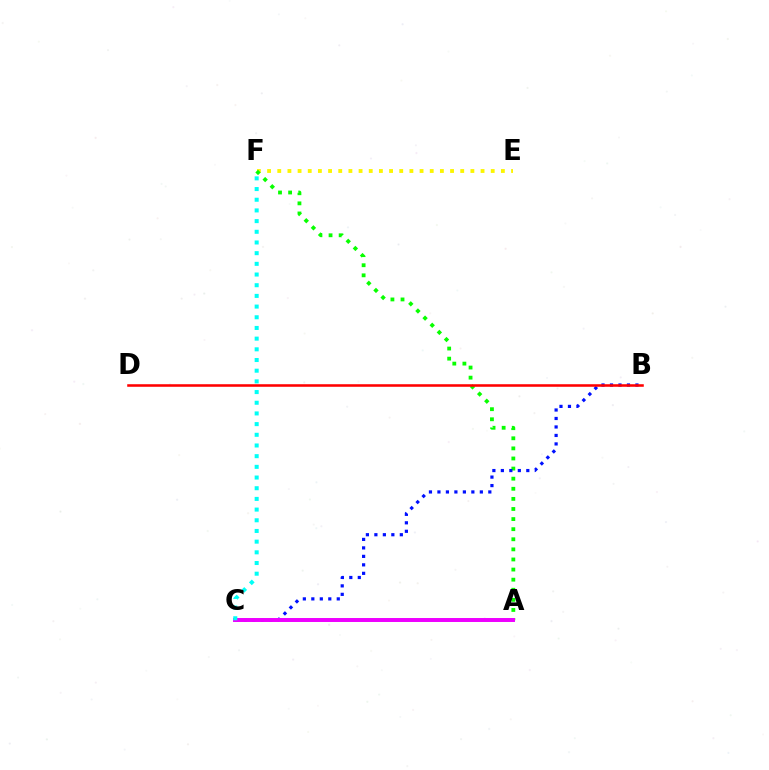{('E', 'F'): [{'color': '#fcf500', 'line_style': 'dotted', 'thickness': 2.76}], ('A', 'F'): [{'color': '#08ff00', 'line_style': 'dotted', 'thickness': 2.74}], ('B', 'C'): [{'color': '#0010ff', 'line_style': 'dotted', 'thickness': 2.3}], ('B', 'D'): [{'color': '#ff0000', 'line_style': 'solid', 'thickness': 1.84}], ('A', 'C'): [{'color': '#ee00ff', 'line_style': 'solid', 'thickness': 2.85}], ('C', 'F'): [{'color': '#00fff6', 'line_style': 'dotted', 'thickness': 2.9}]}